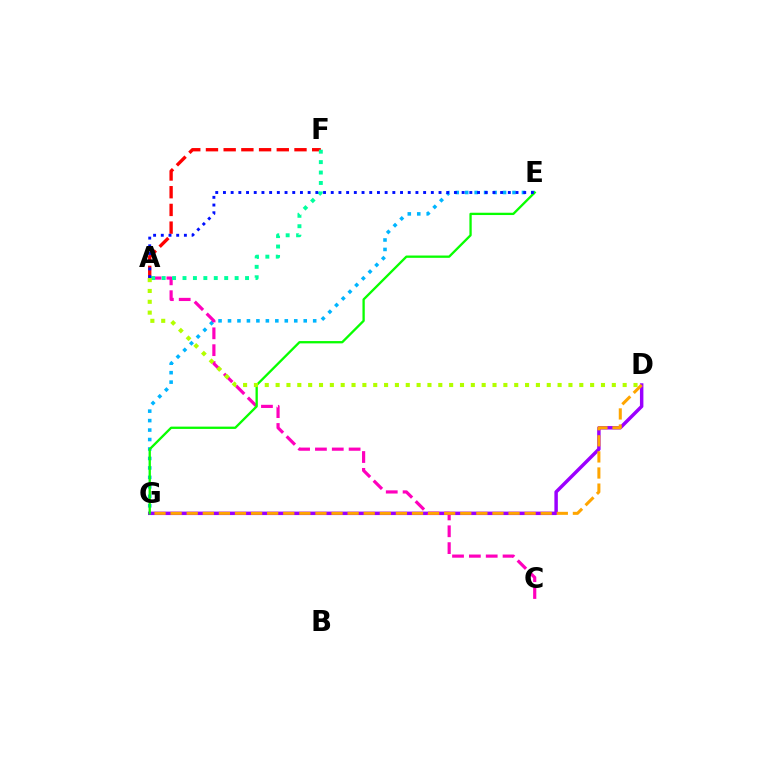{('D', 'G'): [{'color': '#9b00ff', 'line_style': 'solid', 'thickness': 2.49}, {'color': '#ffa500', 'line_style': 'dashed', 'thickness': 2.19}], ('E', 'G'): [{'color': '#00b5ff', 'line_style': 'dotted', 'thickness': 2.57}, {'color': '#08ff00', 'line_style': 'solid', 'thickness': 1.66}], ('A', 'C'): [{'color': '#ff00bd', 'line_style': 'dashed', 'thickness': 2.29}], ('A', 'F'): [{'color': '#ff0000', 'line_style': 'dashed', 'thickness': 2.41}, {'color': '#00ff9d', 'line_style': 'dotted', 'thickness': 2.83}], ('A', 'E'): [{'color': '#0010ff', 'line_style': 'dotted', 'thickness': 2.09}], ('A', 'D'): [{'color': '#b3ff00', 'line_style': 'dotted', 'thickness': 2.95}]}